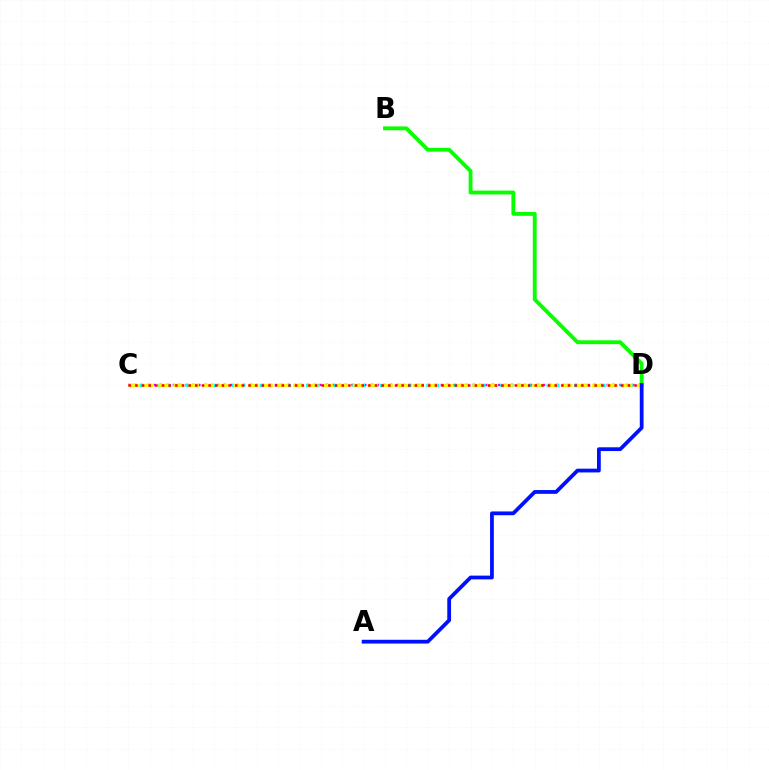{('B', 'D'): [{'color': '#08ff00', 'line_style': 'solid', 'thickness': 2.77}], ('C', 'D'): [{'color': '#ee00ff', 'line_style': 'dotted', 'thickness': 1.73}, {'color': '#00fff6', 'line_style': 'dotted', 'thickness': 2.51}, {'color': '#fcf500', 'line_style': 'dashed', 'thickness': 2.03}, {'color': '#ff0000', 'line_style': 'dotted', 'thickness': 1.81}], ('A', 'D'): [{'color': '#0010ff', 'line_style': 'solid', 'thickness': 2.72}]}